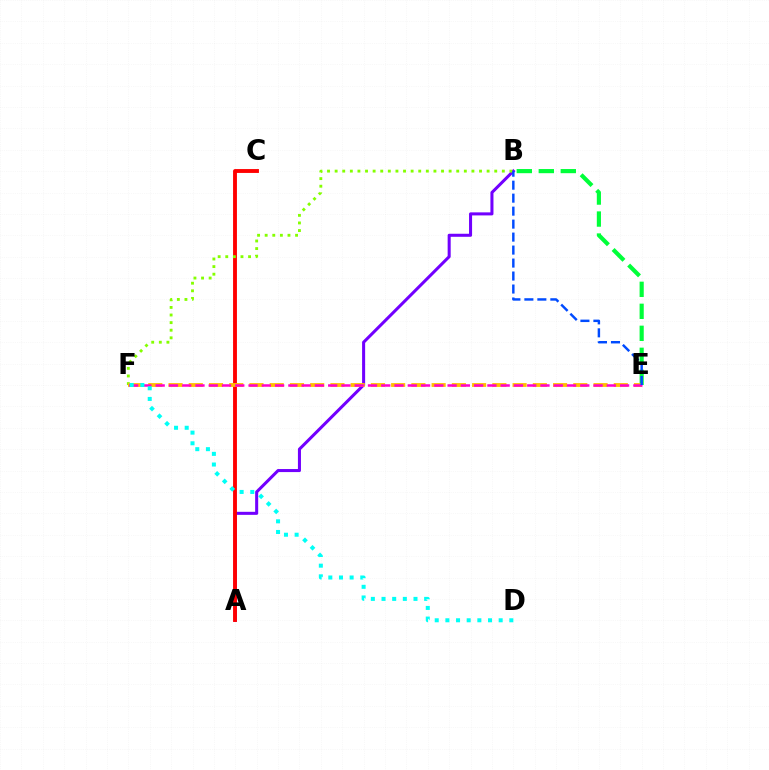{('A', 'B'): [{'color': '#7200ff', 'line_style': 'solid', 'thickness': 2.19}], ('B', 'E'): [{'color': '#00ff39', 'line_style': 'dashed', 'thickness': 2.99}, {'color': '#004bff', 'line_style': 'dashed', 'thickness': 1.76}], ('A', 'C'): [{'color': '#ff0000', 'line_style': 'solid', 'thickness': 2.78}], ('B', 'F'): [{'color': '#84ff00', 'line_style': 'dotted', 'thickness': 2.06}], ('E', 'F'): [{'color': '#ffbd00', 'line_style': 'dashed', 'thickness': 2.75}, {'color': '#ff00cf', 'line_style': 'dashed', 'thickness': 1.8}], ('D', 'F'): [{'color': '#00fff6', 'line_style': 'dotted', 'thickness': 2.9}]}